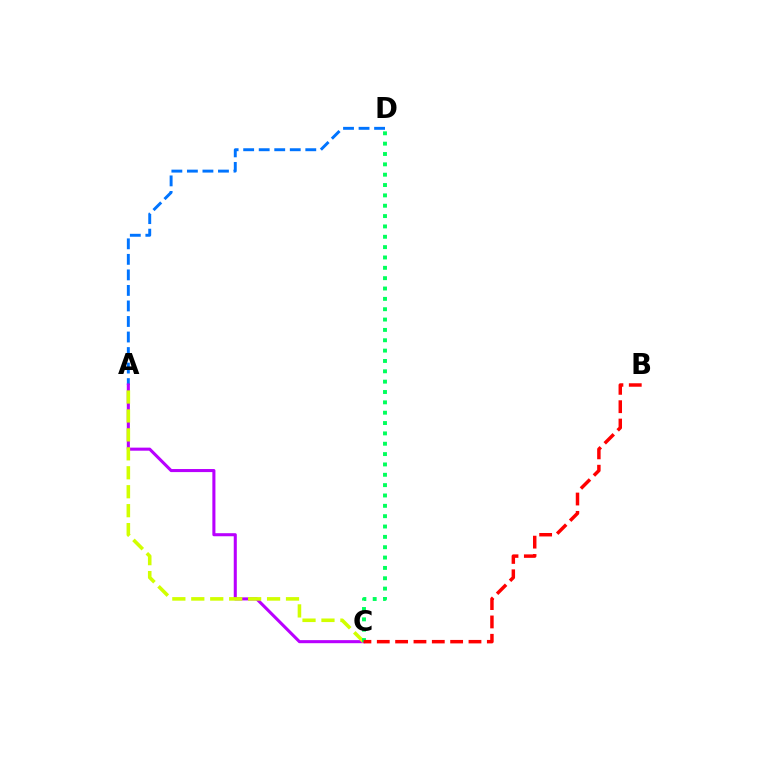{('A', 'D'): [{'color': '#0074ff', 'line_style': 'dashed', 'thickness': 2.11}], ('A', 'C'): [{'color': '#b900ff', 'line_style': 'solid', 'thickness': 2.21}, {'color': '#d1ff00', 'line_style': 'dashed', 'thickness': 2.57}], ('C', 'D'): [{'color': '#00ff5c', 'line_style': 'dotted', 'thickness': 2.81}], ('B', 'C'): [{'color': '#ff0000', 'line_style': 'dashed', 'thickness': 2.49}]}